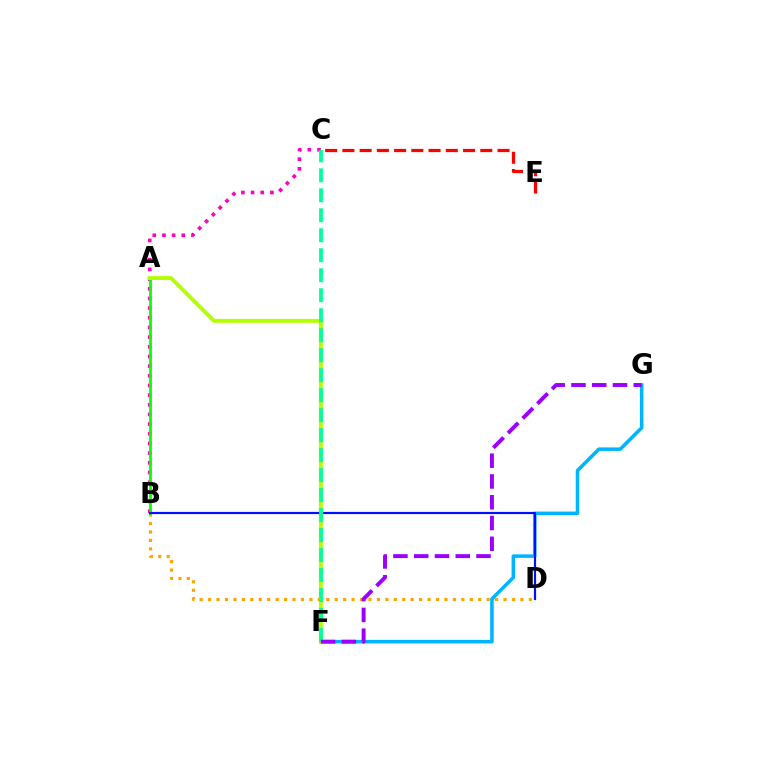{('B', 'C'): [{'color': '#ff00bd', 'line_style': 'dotted', 'thickness': 2.63}], ('C', 'E'): [{'color': '#ff0000', 'line_style': 'dashed', 'thickness': 2.34}], ('B', 'D'): [{'color': '#ffa500', 'line_style': 'dotted', 'thickness': 2.29}, {'color': '#0010ff', 'line_style': 'solid', 'thickness': 1.58}], ('F', 'G'): [{'color': '#00b5ff', 'line_style': 'solid', 'thickness': 2.55}, {'color': '#9b00ff', 'line_style': 'dashed', 'thickness': 2.82}], ('A', 'B'): [{'color': '#08ff00', 'line_style': 'solid', 'thickness': 1.97}], ('A', 'F'): [{'color': '#b3ff00', 'line_style': 'solid', 'thickness': 2.79}], ('C', 'F'): [{'color': '#00ff9d', 'line_style': 'dashed', 'thickness': 2.72}]}